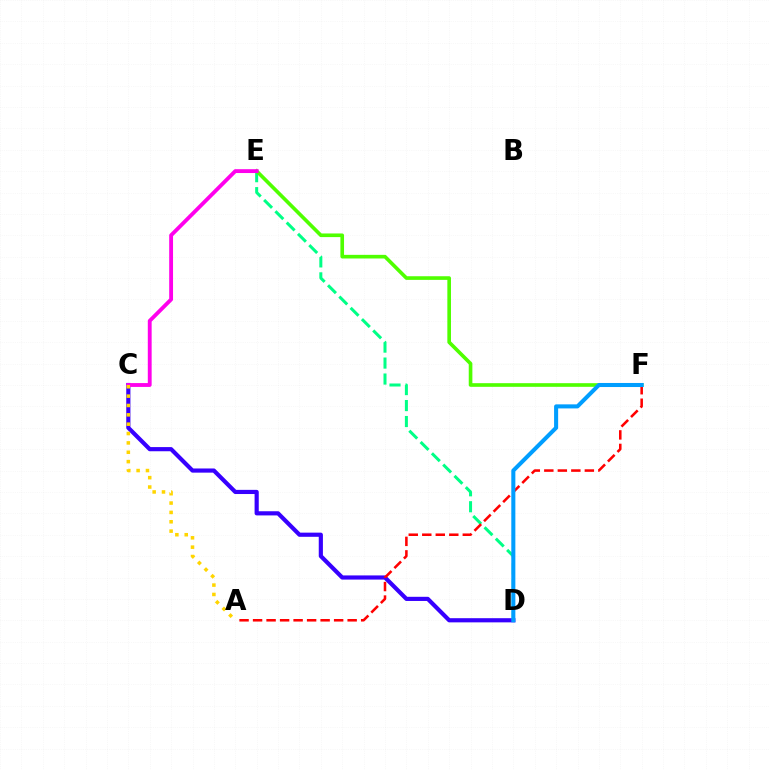{('C', 'D'): [{'color': '#3700ff', 'line_style': 'solid', 'thickness': 3.0}], ('D', 'E'): [{'color': '#00ff86', 'line_style': 'dashed', 'thickness': 2.17}], ('E', 'F'): [{'color': '#4fff00', 'line_style': 'solid', 'thickness': 2.62}], ('A', 'F'): [{'color': '#ff0000', 'line_style': 'dashed', 'thickness': 1.84}], ('C', 'E'): [{'color': '#ff00ed', 'line_style': 'solid', 'thickness': 2.77}], ('D', 'F'): [{'color': '#009eff', 'line_style': 'solid', 'thickness': 2.92}], ('A', 'C'): [{'color': '#ffd500', 'line_style': 'dotted', 'thickness': 2.54}]}